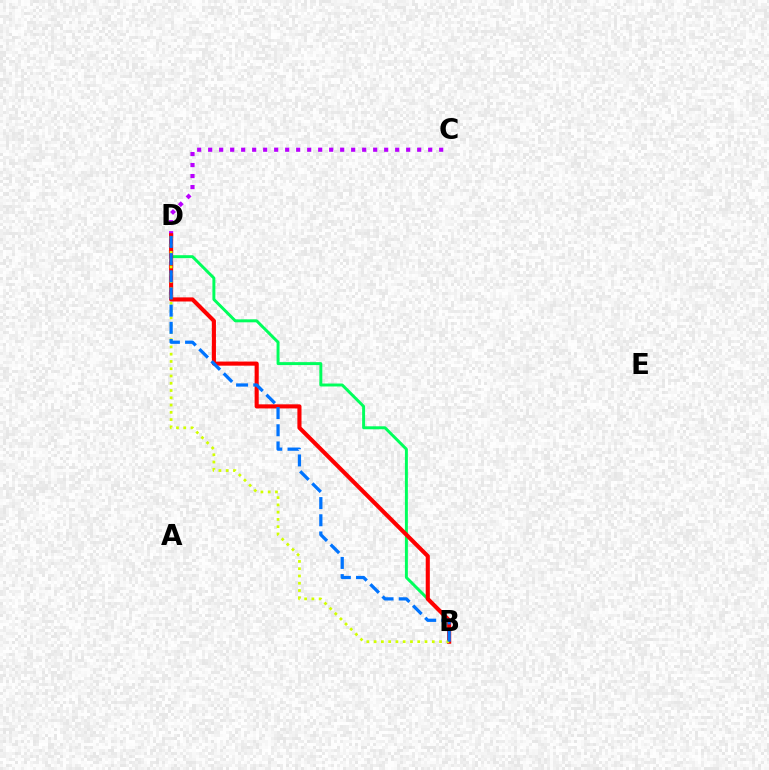{('B', 'D'): [{'color': '#00ff5c', 'line_style': 'solid', 'thickness': 2.13}, {'color': '#ff0000', 'line_style': 'solid', 'thickness': 2.96}, {'color': '#d1ff00', 'line_style': 'dotted', 'thickness': 1.97}, {'color': '#0074ff', 'line_style': 'dashed', 'thickness': 2.33}], ('C', 'D'): [{'color': '#b900ff', 'line_style': 'dotted', 'thickness': 2.99}]}